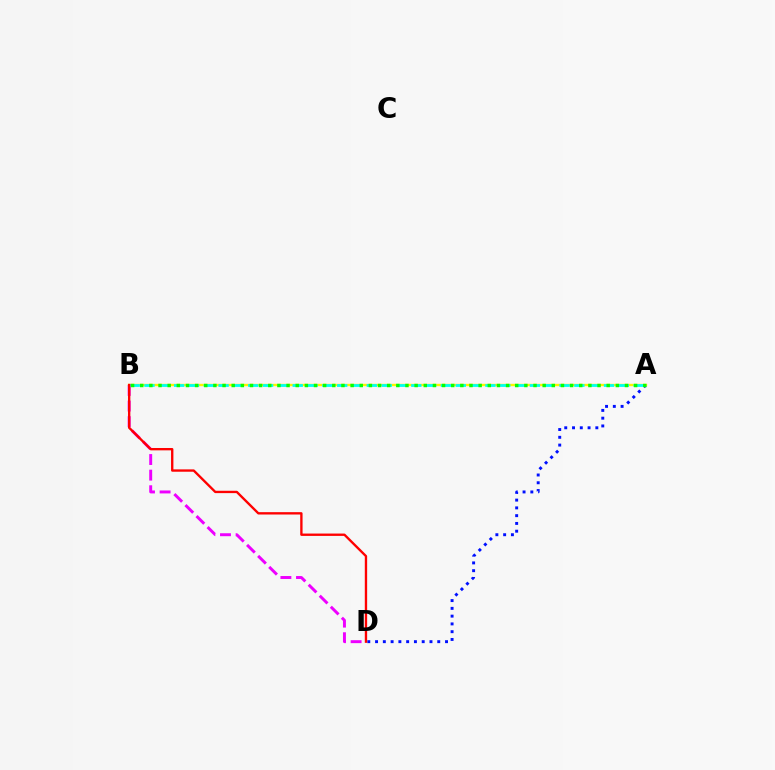{('A', 'D'): [{'color': '#0010ff', 'line_style': 'dotted', 'thickness': 2.11}], ('B', 'D'): [{'color': '#ee00ff', 'line_style': 'dashed', 'thickness': 2.12}, {'color': '#ff0000', 'line_style': 'solid', 'thickness': 1.69}], ('A', 'B'): [{'color': '#fcf500', 'line_style': 'solid', 'thickness': 1.72}, {'color': '#00fff6', 'line_style': 'dashed', 'thickness': 2.01}, {'color': '#08ff00', 'line_style': 'dotted', 'thickness': 2.48}]}